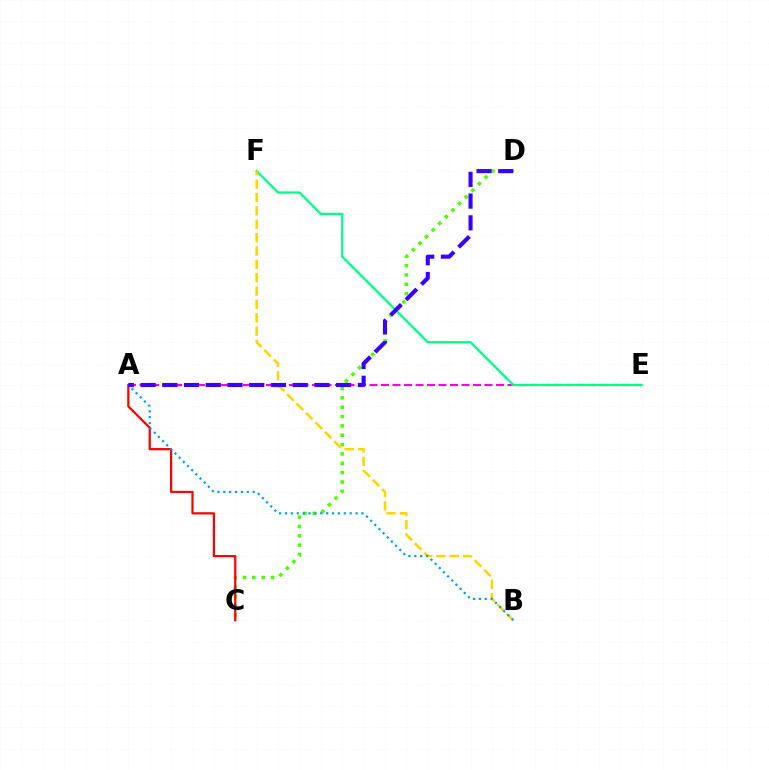{('A', 'E'): [{'color': '#ff00ed', 'line_style': 'dashed', 'thickness': 1.56}], ('C', 'D'): [{'color': '#4fff00', 'line_style': 'dotted', 'thickness': 2.54}], ('A', 'C'): [{'color': '#ff0000', 'line_style': 'solid', 'thickness': 1.6}], ('E', 'F'): [{'color': '#00ff86', 'line_style': 'solid', 'thickness': 1.64}], ('B', 'F'): [{'color': '#ffd500', 'line_style': 'dashed', 'thickness': 1.82}], ('A', 'B'): [{'color': '#009eff', 'line_style': 'dotted', 'thickness': 1.6}], ('A', 'D'): [{'color': '#3700ff', 'line_style': 'dashed', 'thickness': 2.95}]}